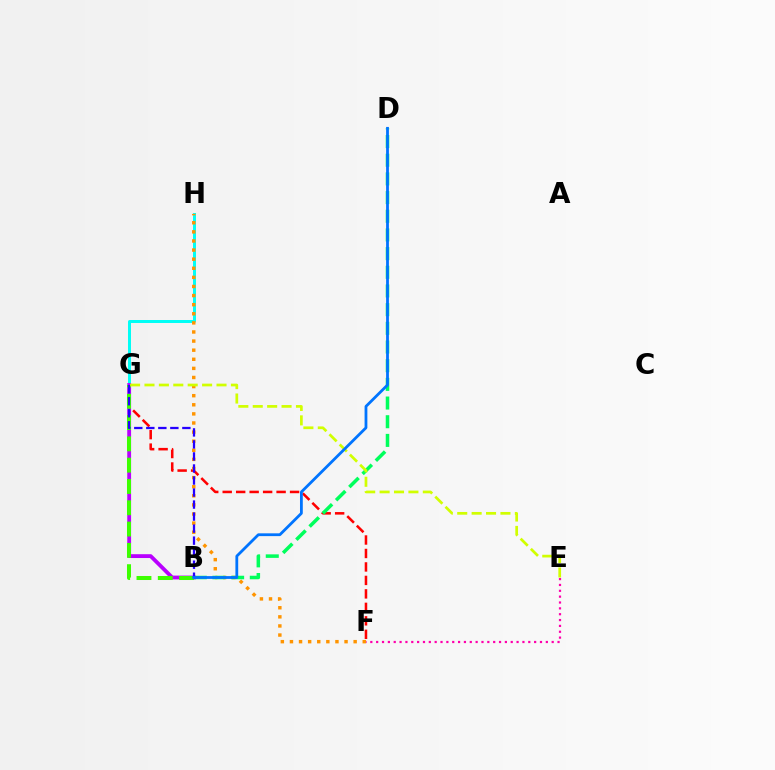{('F', 'G'): [{'color': '#ff0000', 'line_style': 'dashed', 'thickness': 1.83}], ('G', 'H'): [{'color': '#00fff6', 'line_style': 'solid', 'thickness': 2.14}], ('F', 'H'): [{'color': '#ff9400', 'line_style': 'dotted', 'thickness': 2.47}], ('B', 'D'): [{'color': '#00ff5c', 'line_style': 'dashed', 'thickness': 2.54}, {'color': '#0074ff', 'line_style': 'solid', 'thickness': 2.01}], ('B', 'G'): [{'color': '#b900ff', 'line_style': 'solid', 'thickness': 2.76}, {'color': '#3dff00', 'line_style': 'dashed', 'thickness': 2.89}, {'color': '#2500ff', 'line_style': 'dashed', 'thickness': 1.63}], ('E', 'G'): [{'color': '#d1ff00', 'line_style': 'dashed', 'thickness': 1.96}], ('E', 'F'): [{'color': '#ff00ac', 'line_style': 'dotted', 'thickness': 1.59}]}